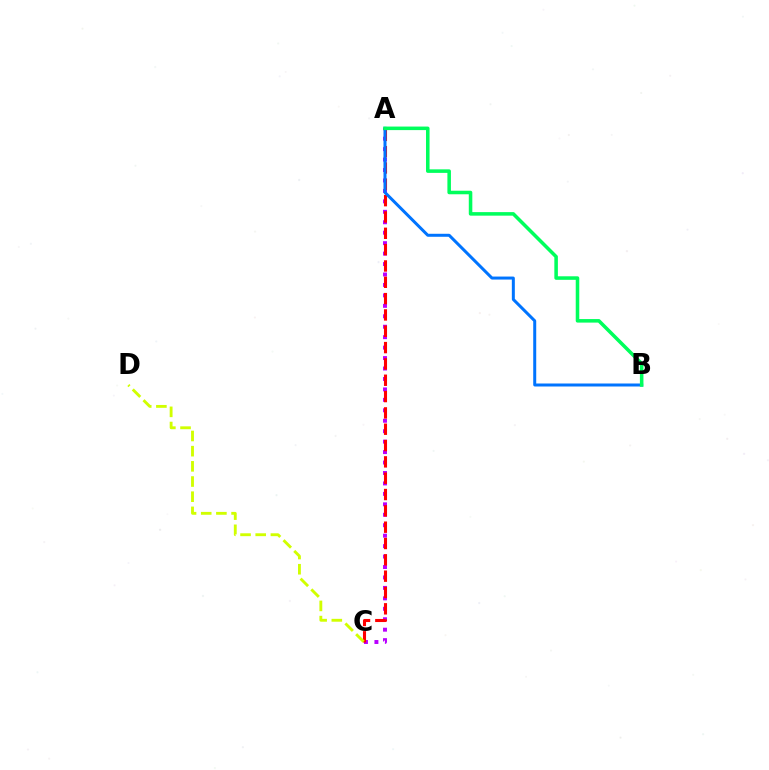{('A', 'C'): [{'color': '#b900ff', 'line_style': 'dotted', 'thickness': 2.84}, {'color': '#ff0000', 'line_style': 'dashed', 'thickness': 2.22}], ('A', 'B'): [{'color': '#0074ff', 'line_style': 'solid', 'thickness': 2.16}, {'color': '#00ff5c', 'line_style': 'solid', 'thickness': 2.55}], ('C', 'D'): [{'color': '#d1ff00', 'line_style': 'dashed', 'thickness': 2.06}]}